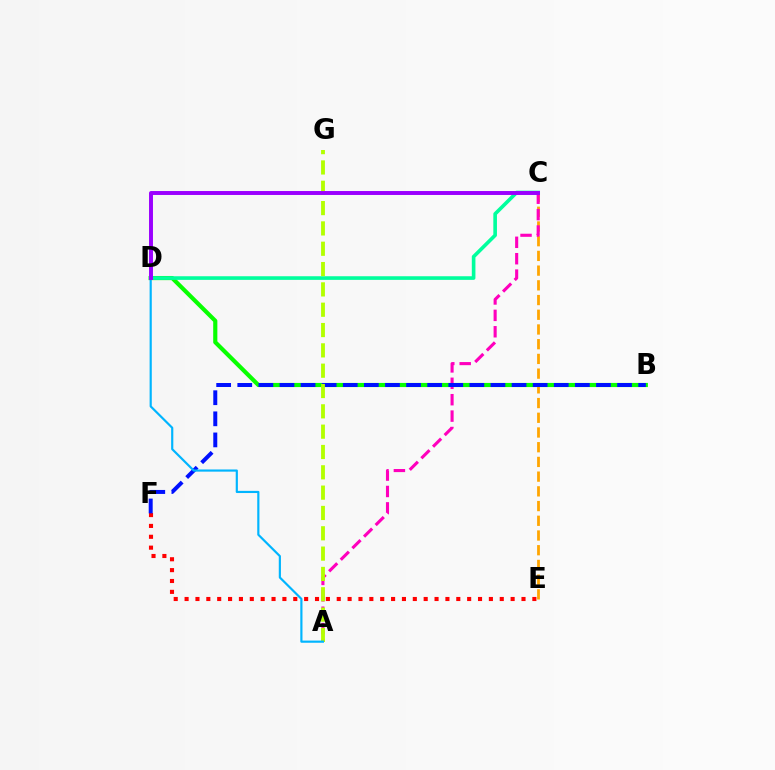{('E', 'F'): [{'color': '#ff0000', 'line_style': 'dotted', 'thickness': 2.95}], ('B', 'D'): [{'color': '#08ff00', 'line_style': 'solid', 'thickness': 2.99}], ('C', 'E'): [{'color': '#ffa500', 'line_style': 'dashed', 'thickness': 2.0}], ('A', 'C'): [{'color': '#ff00bd', 'line_style': 'dashed', 'thickness': 2.23}], ('C', 'D'): [{'color': '#00ff9d', 'line_style': 'solid', 'thickness': 2.61}, {'color': '#9b00ff', 'line_style': 'solid', 'thickness': 2.84}], ('B', 'F'): [{'color': '#0010ff', 'line_style': 'dashed', 'thickness': 2.87}], ('A', 'G'): [{'color': '#b3ff00', 'line_style': 'dashed', 'thickness': 2.76}], ('A', 'D'): [{'color': '#00b5ff', 'line_style': 'solid', 'thickness': 1.57}]}